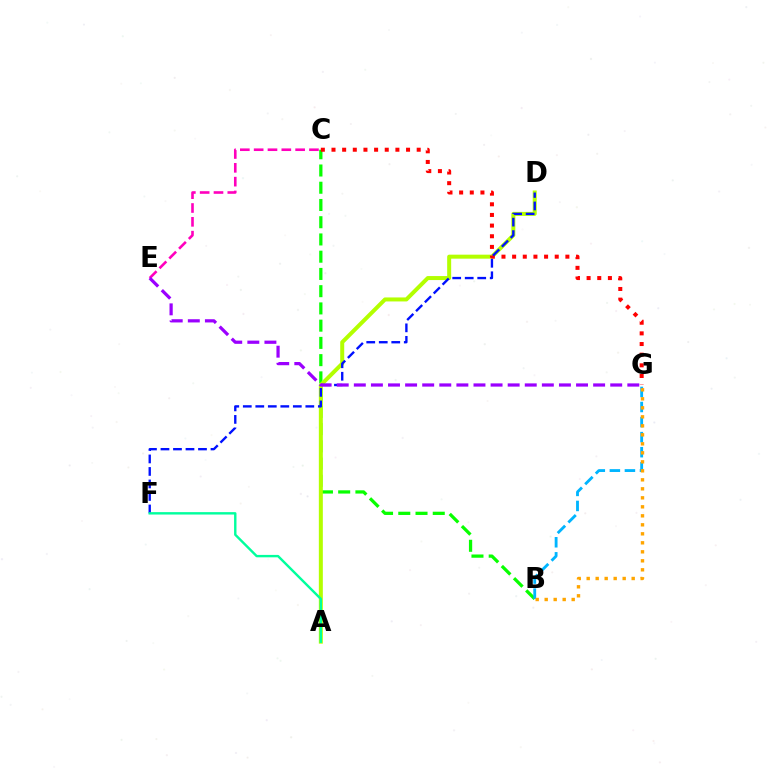{('B', 'C'): [{'color': '#08ff00', 'line_style': 'dashed', 'thickness': 2.34}], ('A', 'D'): [{'color': '#b3ff00', 'line_style': 'solid', 'thickness': 2.88}], ('C', 'G'): [{'color': '#ff0000', 'line_style': 'dotted', 'thickness': 2.89}], ('D', 'F'): [{'color': '#0010ff', 'line_style': 'dashed', 'thickness': 1.7}], ('C', 'E'): [{'color': '#ff00bd', 'line_style': 'dashed', 'thickness': 1.88}], ('B', 'G'): [{'color': '#00b5ff', 'line_style': 'dashed', 'thickness': 2.05}, {'color': '#ffa500', 'line_style': 'dotted', 'thickness': 2.44}], ('A', 'F'): [{'color': '#00ff9d', 'line_style': 'solid', 'thickness': 1.73}], ('E', 'G'): [{'color': '#9b00ff', 'line_style': 'dashed', 'thickness': 2.32}]}